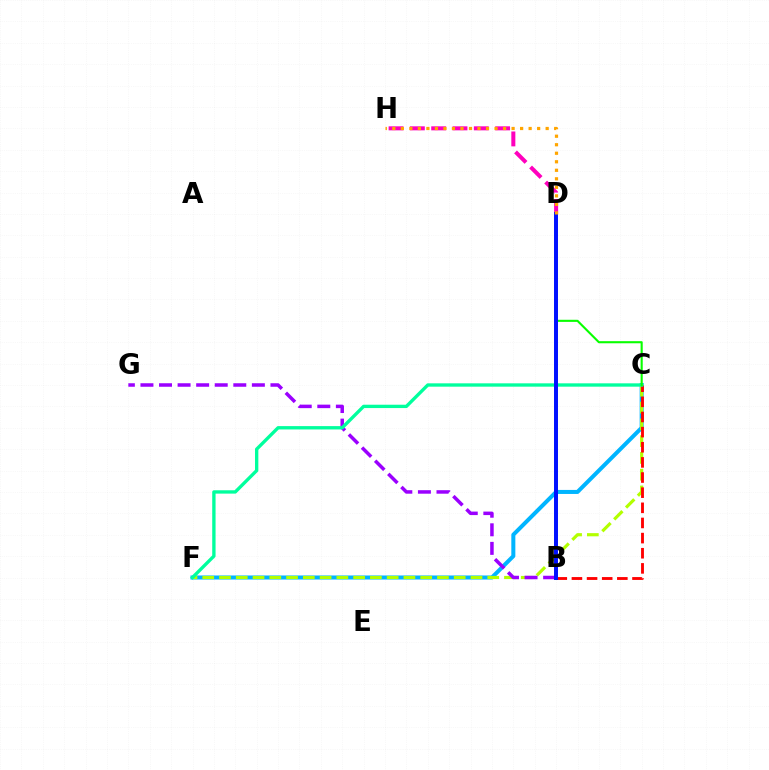{('C', 'F'): [{'color': '#00b5ff', 'line_style': 'solid', 'thickness': 2.9}, {'color': '#b3ff00', 'line_style': 'dashed', 'thickness': 2.28}, {'color': '#00ff9d', 'line_style': 'solid', 'thickness': 2.41}], ('B', 'C'): [{'color': '#ff0000', 'line_style': 'dashed', 'thickness': 2.06}], ('B', 'G'): [{'color': '#9b00ff', 'line_style': 'dashed', 'thickness': 2.52}], ('D', 'H'): [{'color': '#ff00bd', 'line_style': 'dashed', 'thickness': 2.9}, {'color': '#ffa500', 'line_style': 'dotted', 'thickness': 2.31}], ('C', 'D'): [{'color': '#08ff00', 'line_style': 'solid', 'thickness': 1.52}], ('B', 'D'): [{'color': '#0010ff', 'line_style': 'solid', 'thickness': 2.86}]}